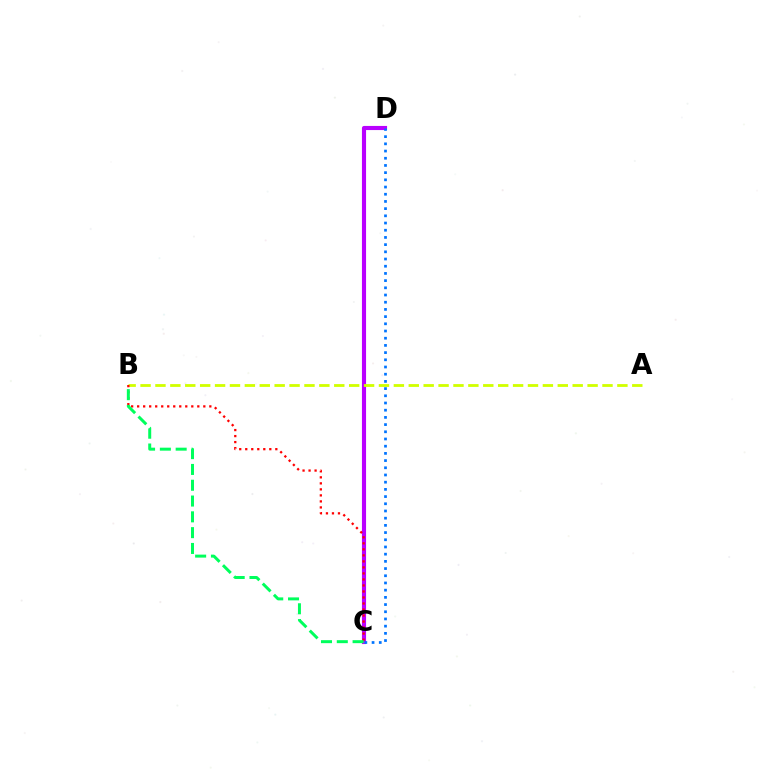{('C', 'D'): [{'color': '#b900ff', 'line_style': 'solid', 'thickness': 2.97}, {'color': '#0074ff', 'line_style': 'dotted', 'thickness': 1.96}], ('A', 'B'): [{'color': '#d1ff00', 'line_style': 'dashed', 'thickness': 2.02}], ('B', 'C'): [{'color': '#ff0000', 'line_style': 'dotted', 'thickness': 1.63}, {'color': '#00ff5c', 'line_style': 'dashed', 'thickness': 2.15}]}